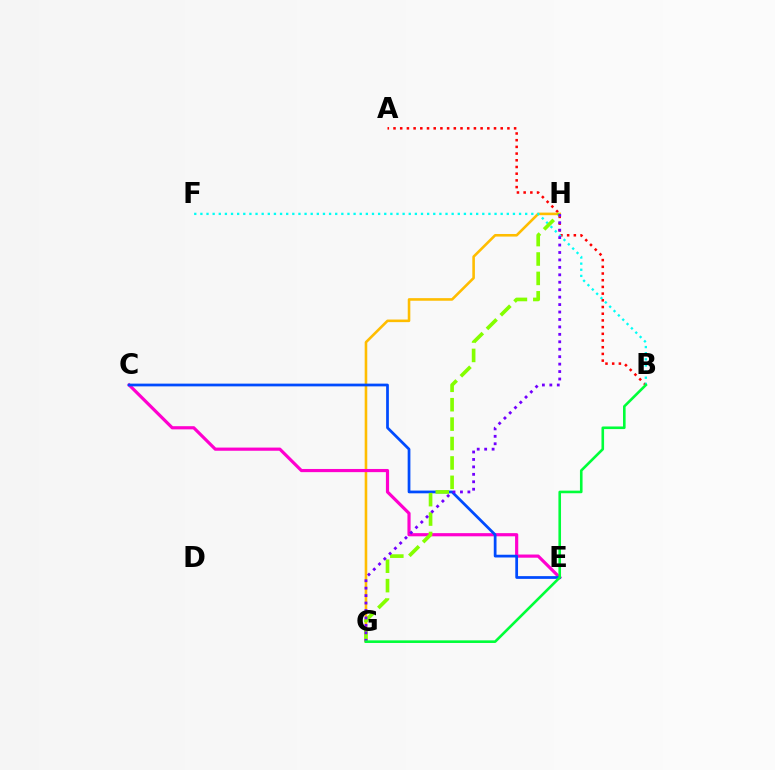{('A', 'B'): [{'color': '#ff0000', 'line_style': 'dotted', 'thickness': 1.82}], ('G', 'H'): [{'color': '#ffbd00', 'line_style': 'solid', 'thickness': 1.87}, {'color': '#84ff00', 'line_style': 'dashed', 'thickness': 2.64}, {'color': '#7200ff', 'line_style': 'dotted', 'thickness': 2.02}], ('C', 'E'): [{'color': '#ff00cf', 'line_style': 'solid', 'thickness': 2.29}, {'color': '#004bff', 'line_style': 'solid', 'thickness': 1.98}], ('B', 'F'): [{'color': '#00fff6', 'line_style': 'dotted', 'thickness': 1.67}], ('B', 'G'): [{'color': '#00ff39', 'line_style': 'solid', 'thickness': 1.88}]}